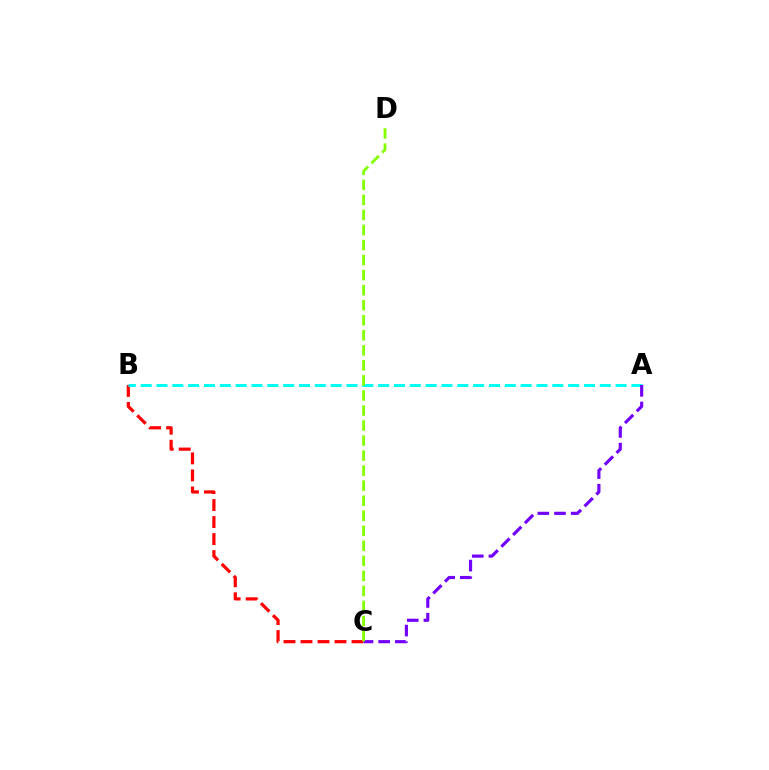{('B', 'C'): [{'color': '#ff0000', 'line_style': 'dashed', 'thickness': 2.31}], ('A', 'B'): [{'color': '#00fff6', 'line_style': 'dashed', 'thickness': 2.15}], ('A', 'C'): [{'color': '#7200ff', 'line_style': 'dashed', 'thickness': 2.26}], ('C', 'D'): [{'color': '#84ff00', 'line_style': 'dashed', 'thickness': 2.04}]}